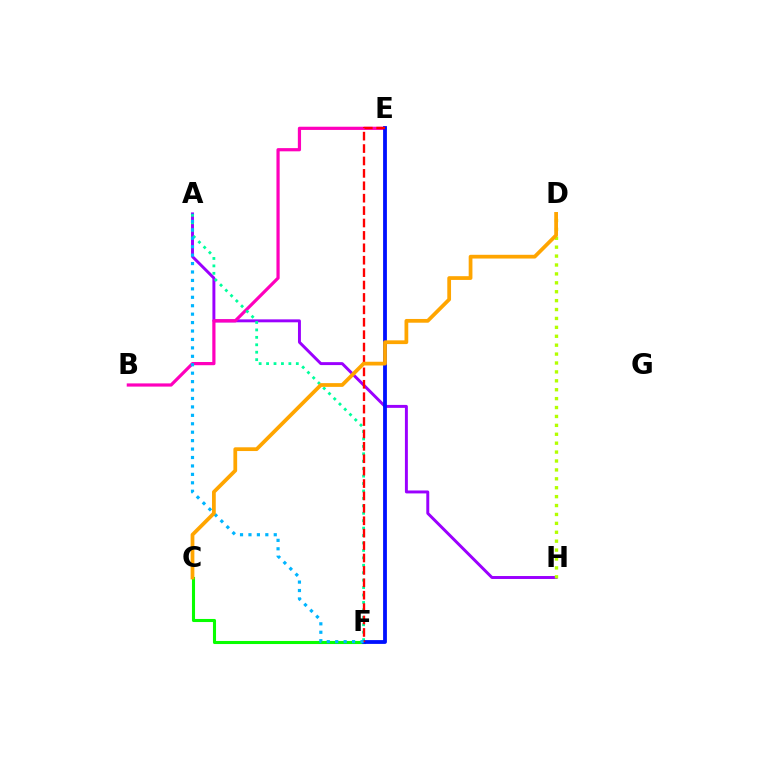{('A', 'H'): [{'color': '#9b00ff', 'line_style': 'solid', 'thickness': 2.12}], ('B', 'E'): [{'color': '#ff00bd', 'line_style': 'solid', 'thickness': 2.31}], ('A', 'F'): [{'color': '#00ff9d', 'line_style': 'dotted', 'thickness': 2.02}, {'color': '#00b5ff', 'line_style': 'dotted', 'thickness': 2.29}], ('C', 'F'): [{'color': '#08ff00', 'line_style': 'solid', 'thickness': 2.22}], ('E', 'F'): [{'color': '#0010ff', 'line_style': 'solid', 'thickness': 2.74}, {'color': '#ff0000', 'line_style': 'dashed', 'thickness': 1.69}], ('D', 'H'): [{'color': '#b3ff00', 'line_style': 'dotted', 'thickness': 2.42}], ('C', 'D'): [{'color': '#ffa500', 'line_style': 'solid', 'thickness': 2.7}]}